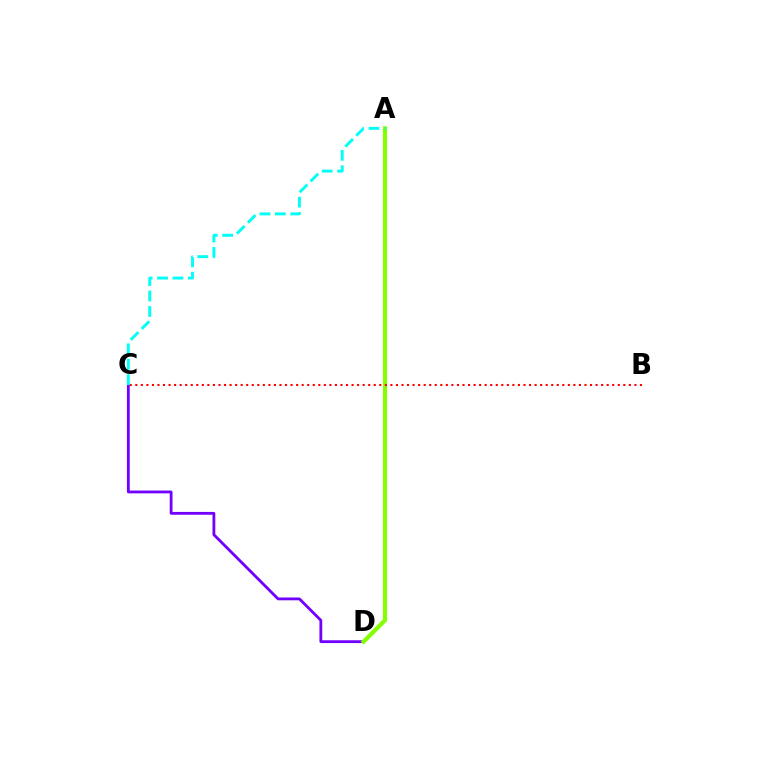{('C', 'D'): [{'color': '#7200ff', 'line_style': 'solid', 'thickness': 2.02}], ('A', 'D'): [{'color': '#84ff00', 'line_style': 'solid', 'thickness': 2.98}], ('B', 'C'): [{'color': '#ff0000', 'line_style': 'dotted', 'thickness': 1.51}], ('A', 'C'): [{'color': '#00fff6', 'line_style': 'dashed', 'thickness': 2.09}]}